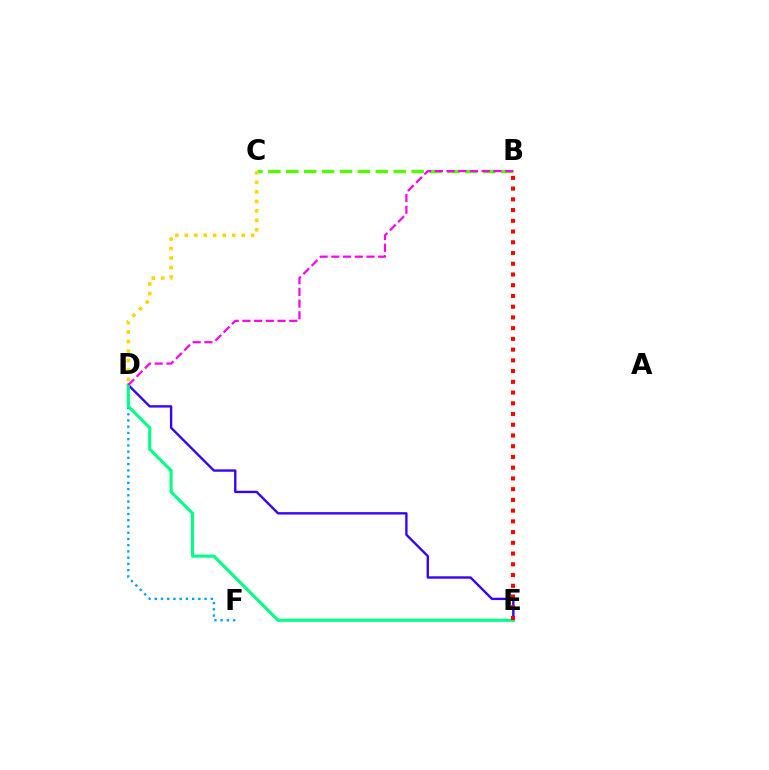{('D', 'F'): [{'color': '#009eff', 'line_style': 'dotted', 'thickness': 1.69}], ('B', 'C'): [{'color': '#4fff00', 'line_style': 'dashed', 'thickness': 2.43}], ('D', 'E'): [{'color': '#3700ff', 'line_style': 'solid', 'thickness': 1.7}, {'color': '#00ff86', 'line_style': 'solid', 'thickness': 2.24}], ('C', 'D'): [{'color': '#ffd500', 'line_style': 'dotted', 'thickness': 2.58}], ('B', 'D'): [{'color': '#ff00ed', 'line_style': 'dashed', 'thickness': 1.59}], ('B', 'E'): [{'color': '#ff0000', 'line_style': 'dotted', 'thickness': 2.92}]}